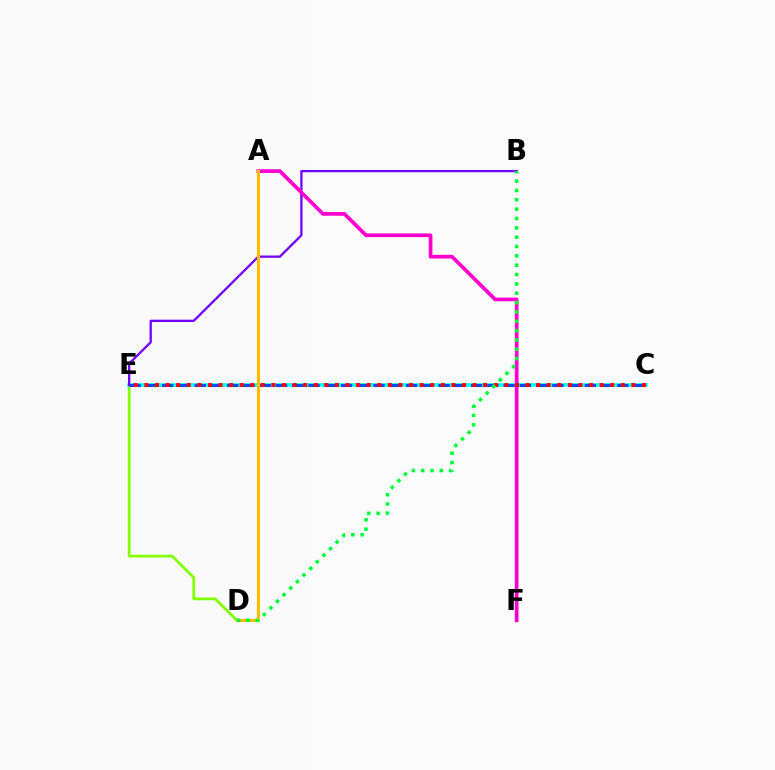{('D', 'E'): [{'color': '#84ff00', 'line_style': 'solid', 'thickness': 1.99}], ('C', 'E'): [{'color': '#00fff6', 'line_style': 'solid', 'thickness': 2.53}, {'color': '#004bff', 'line_style': 'dashed', 'thickness': 2.21}, {'color': '#ff0000', 'line_style': 'dotted', 'thickness': 2.88}], ('B', 'E'): [{'color': '#7200ff', 'line_style': 'solid', 'thickness': 1.65}], ('A', 'F'): [{'color': '#ff00cf', 'line_style': 'solid', 'thickness': 2.66}], ('A', 'D'): [{'color': '#ffbd00', 'line_style': 'solid', 'thickness': 2.26}], ('B', 'D'): [{'color': '#00ff39', 'line_style': 'dotted', 'thickness': 2.54}]}